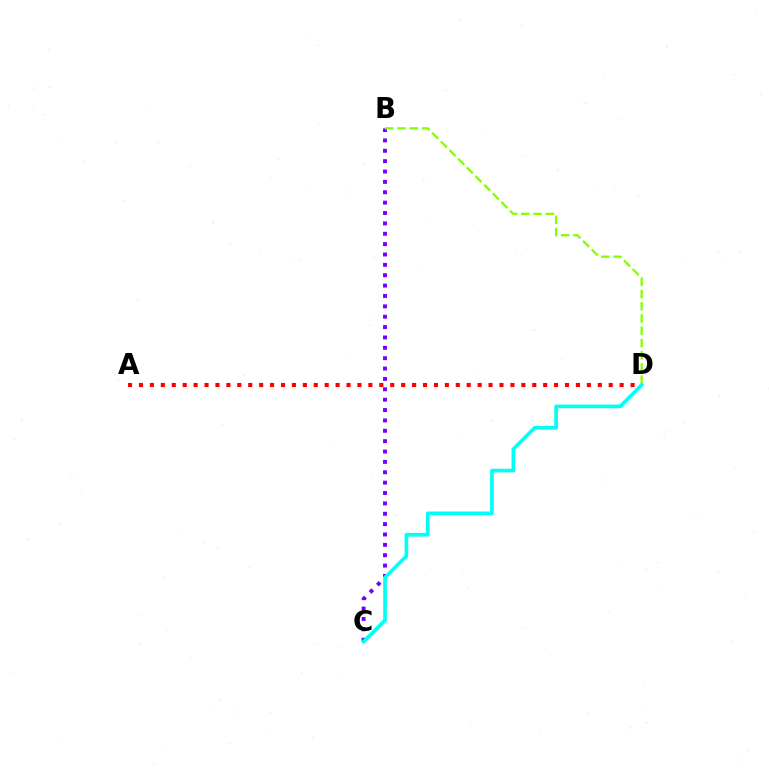{('A', 'D'): [{'color': '#ff0000', 'line_style': 'dotted', 'thickness': 2.97}], ('B', 'C'): [{'color': '#7200ff', 'line_style': 'dotted', 'thickness': 2.82}], ('B', 'D'): [{'color': '#84ff00', 'line_style': 'dashed', 'thickness': 1.66}], ('C', 'D'): [{'color': '#00fff6', 'line_style': 'solid', 'thickness': 2.64}]}